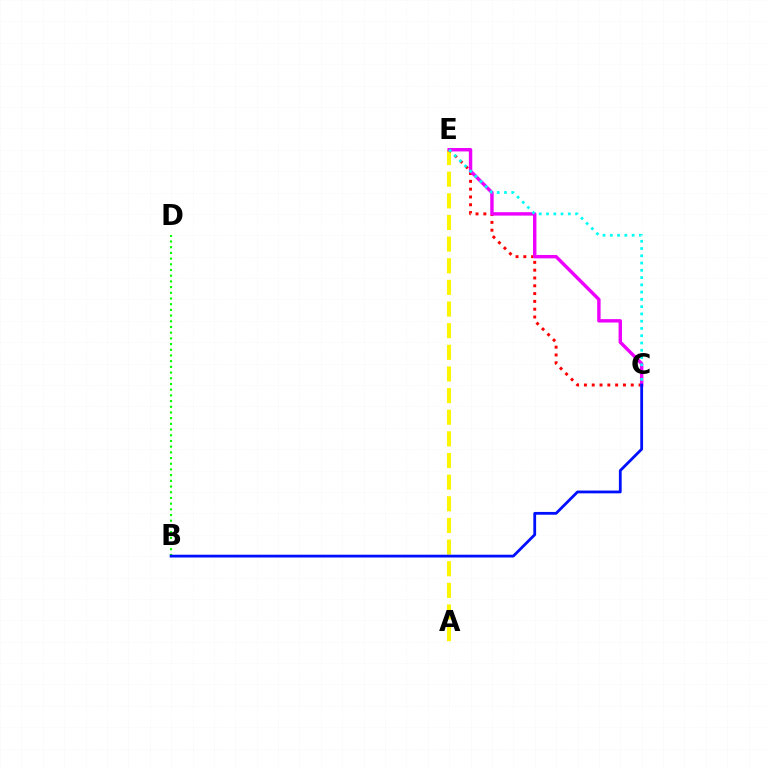{('A', 'E'): [{'color': '#fcf500', 'line_style': 'dashed', 'thickness': 2.94}], ('B', 'D'): [{'color': '#08ff00', 'line_style': 'dotted', 'thickness': 1.55}], ('C', 'E'): [{'color': '#ff0000', 'line_style': 'dotted', 'thickness': 2.12}, {'color': '#ee00ff', 'line_style': 'solid', 'thickness': 2.46}, {'color': '#00fff6', 'line_style': 'dotted', 'thickness': 1.97}], ('B', 'C'): [{'color': '#0010ff', 'line_style': 'solid', 'thickness': 2.01}]}